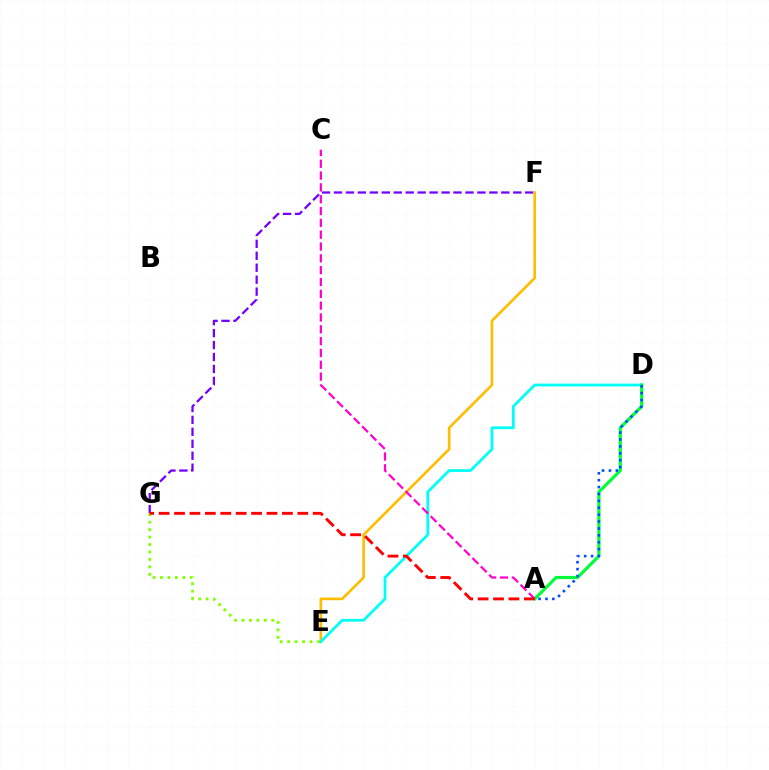{('F', 'G'): [{'color': '#7200ff', 'line_style': 'dashed', 'thickness': 1.62}], ('E', 'F'): [{'color': '#ffbd00', 'line_style': 'solid', 'thickness': 1.9}], ('D', 'E'): [{'color': '#00fff6', 'line_style': 'solid', 'thickness': 1.99}], ('E', 'G'): [{'color': '#84ff00', 'line_style': 'dotted', 'thickness': 2.02}], ('A', 'D'): [{'color': '#00ff39', 'line_style': 'solid', 'thickness': 2.28}, {'color': '#004bff', 'line_style': 'dotted', 'thickness': 1.87}], ('A', 'C'): [{'color': '#ff00cf', 'line_style': 'dashed', 'thickness': 1.61}], ('A', 'G'): [{'color': '#ff0000', 'line_style': 'dashed', 'thickness': 2.09}]}